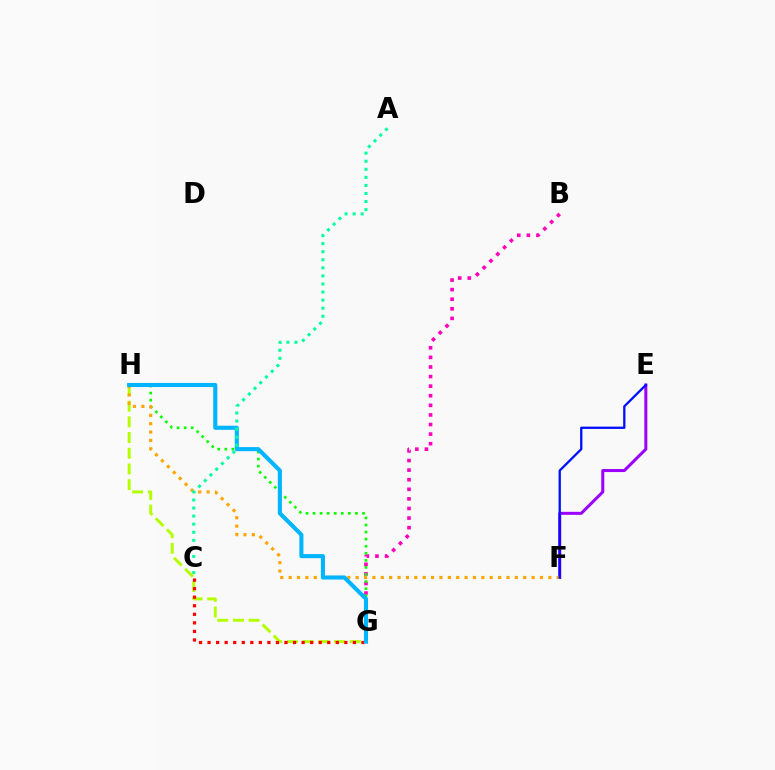{('B', 'G'): [{'color': '#ff00bd', 'line_style': 'dotted', 'thickness': 2.61}], ('G', 'H'): [{'color': '#b3ff00', 'line_style': 'dashed', 'thickness': 2.13}, {'color': '#08ff00', 'line_style': 'dotted', 'thickness': 1.92}, {'color': '#00b5ff', 'line_style': 'solid', 'thickness': 2.95}], ('E', 'F'): [{'color': '#9b00ff', 'line_style': 'solid', 'thickness': 2.17}, {'color': '#0010ff', 'line_style': 'solid', 'thickness': 1.65}], ('F', 'H'): [{'color': '#ffa500', 'line_style': 'dotted', 'thickness': 2.28}], ('C', 'G'): [{'color': '#ff0000', 'line_style': 'dotted', 'thickness': 2.32}], ('A', 'C'): [{'color': '#00ff9d', 'line_style': 'dotted', 'thickness': 2.19}]}